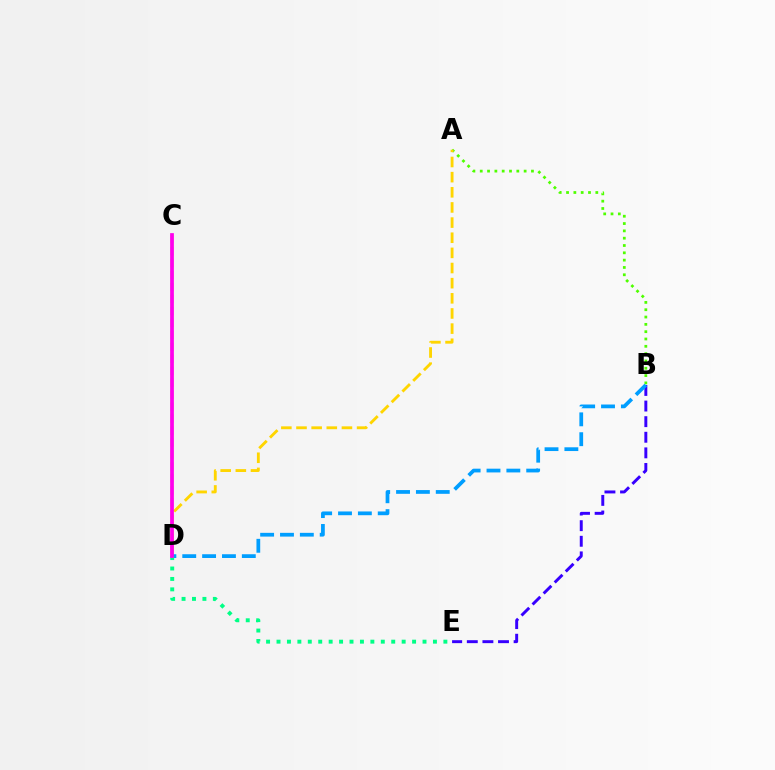{('A', 'B'): [{'color': '#4fff00', 'line_style': 'dotted', 'thickness': 1.99}], ('A', 'D'): [{'color': '#ffd500', 'line_style': 'dashed', 'thickness': 2.06}], ('B', 'E'): [{'color': '#3700ff', 'line_style': 'dashed', 'thickness': 2.12}], ('C', 'D'): [{'color': '#ff0000', 'line_style': 'dashed', 'thickness': 1.62}, {'color': '#ff00ed', 'line_style': 'solid', 'thickness': 2.68}], ('B', 'D'): [{'color': '#009eff', 'line_style': 'dashed', 'thickness': 2.7}], ('D', 'E'): [{'color': '#00ff86', 'line_style': 'dotted', 'thickness': 2.83}]}